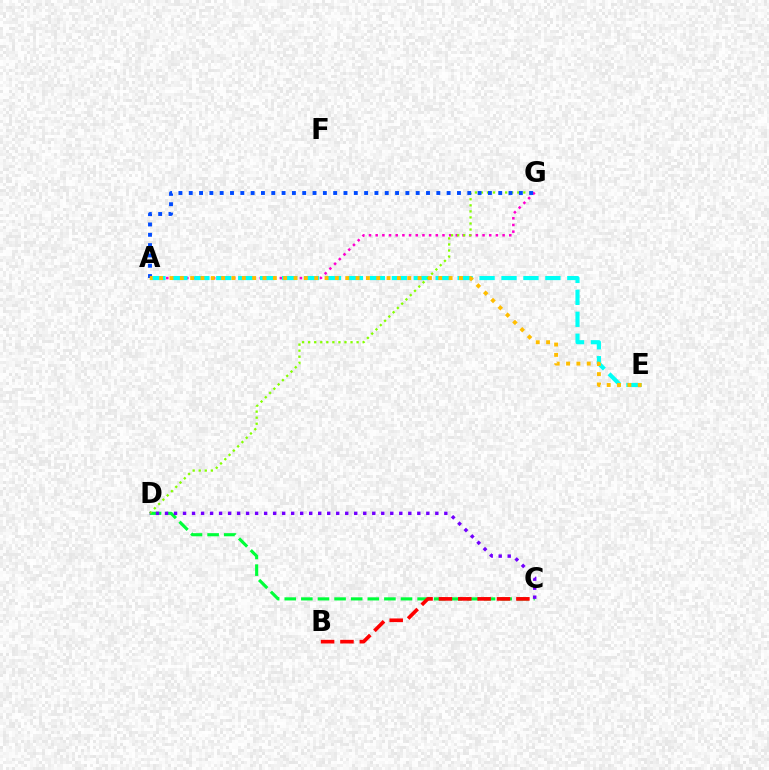{('C', 'D'): [{'color': '#00ff39', 'line_style': 'dashed', 'thickness': 2.26}, {'color': '#7200ff', 'line_style': 'dotted', 'thickness': 2.45}], ('A', 'G'): [{'color': '#ff00cf', 'line_style': 'dotted', 'thickness': 1.81}, {'color': '#004bff', 'line_style': 'dotted', 'thickness': 2.8}], ('A', 'E'): [{'color': '#00fff6', 'line_style': 'dashed', 'thickness': 2.98}, {'color': '#ffbd00', 'line_style': 'dotted', 'thickness': 2.81}], ('D', 'G'): [{'color': '#84ff00', 'line_style': 'dotted', 'thickness': 1.64}], ('B', 'C'): [{'color': '#ff0000', 'line_style': 'dashed', 'thickness': 2.63}]}